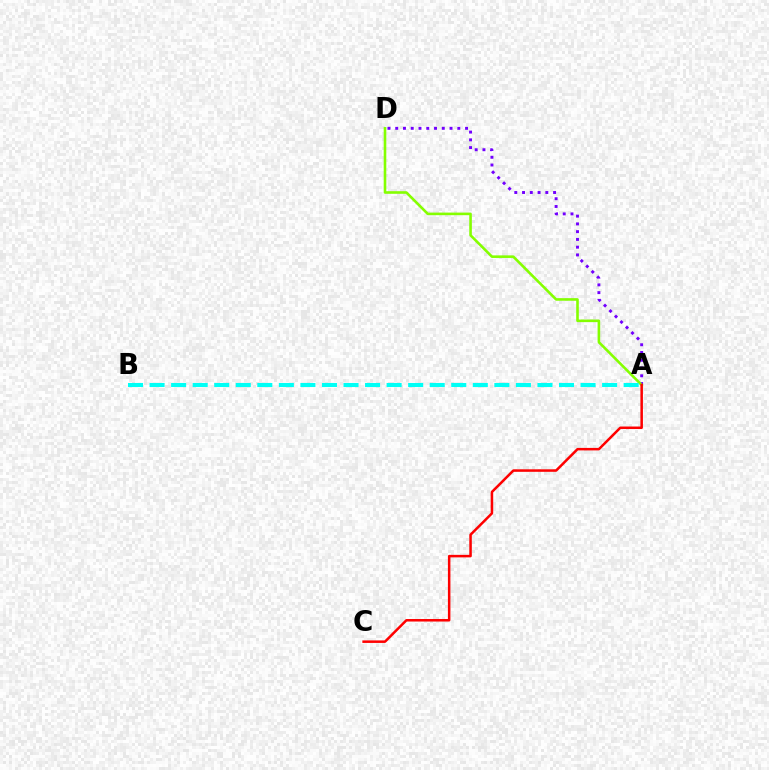{('A', 'D'): [{'color': '#7200ff', 'line_style': 'dotted', 'thickness': 2.11}, {'color': '#84ff00', 'line_style': 'solid', 'thickness': 1.87}], ('A', 'B'): [{'color': '#00fff6', 'line_style': 'dashed', 'thickness': 2.93}], ('A', 'C'): [{'color': '#ff0000', 'line_style': 'solid', 'thickness': 1.81}]}